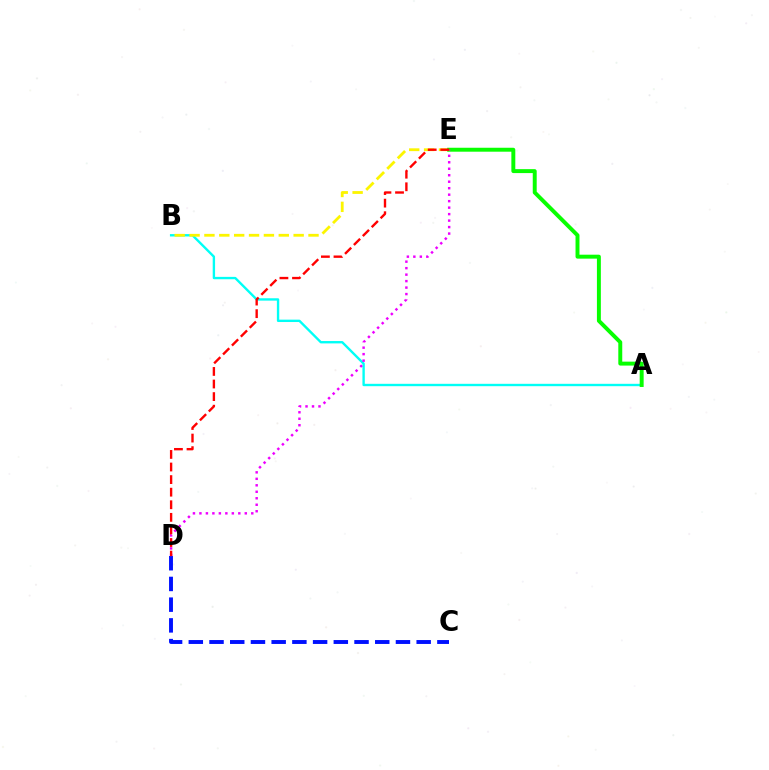{('C', 'D'): [{'color': '#0010ff', 'line_style': 'dashed', 'thickness': 2.81}], ('A', 'B'): [{'color': '#00fff6', 'line_style': 'solid', 'thickness': 1.71}], ('B', 'E'): [{'color': '#fcf500', 'line_style': 'dashed', 'thickness': 2.02}], ('A', 'E'): [{'color': '#08ff00', 'line_style': 'solid', 'thickness': 2.84}], ('D', 'E'): [{'color': '#ee00ff', 'line_style': 'dotted', 'thickness': 1.76}, {'color': '#ff0000', 'line_style': 'dashed', 'thickness': 1.71}]}